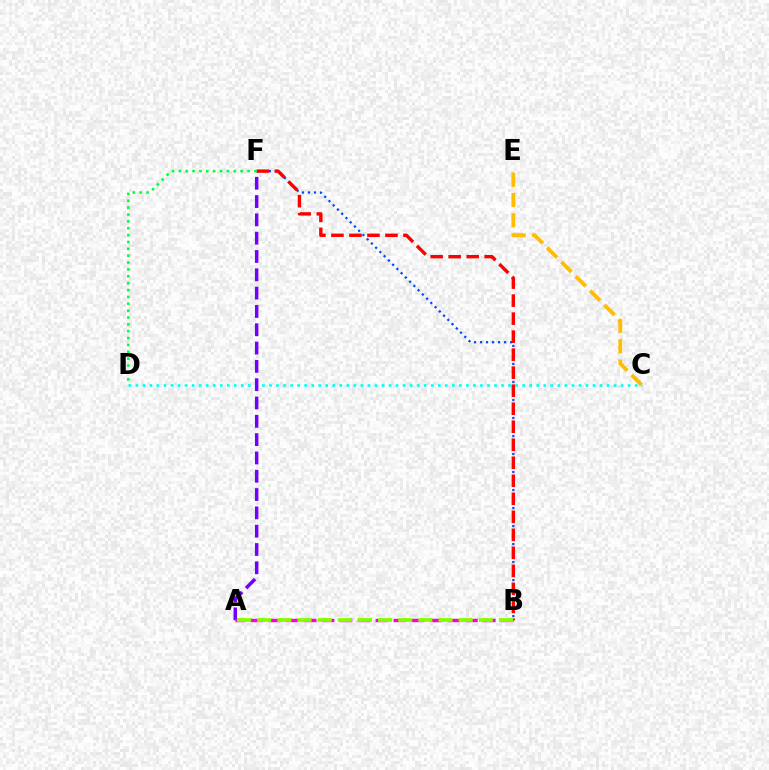{('B', 'F'): [{'color': '#004bff', 'line_style': 'dotted', 'thickness': 1.63}, {'color': '#ff0000', 'line_style': 'dashed', 'thickness': 2.45}], ('C', 'D'): [{'color': '#00fff6', 'line_style': 'dotted', 'thickness': 1.91}], ('A', 'F'): [{'color': '#7200ff', 'line_style': 'dashed', 'thickness': 2.49}], ('A', 'B'): [{'color': '#ff00cf', 'line_style': 'dashed', 'thickness': 2.43}, {'color': '#84ff00', 'line_style': 'dashed', 'thickness': 2.74}], ('C', 'E'): [{'color': '#ffbd00', 'line_style': 'dashed', 'thickness': 2.76}], ('D', 'F'): [{'color': '#00ff39', 'line_style': 'dotted', 'thickness': 1.87}]}